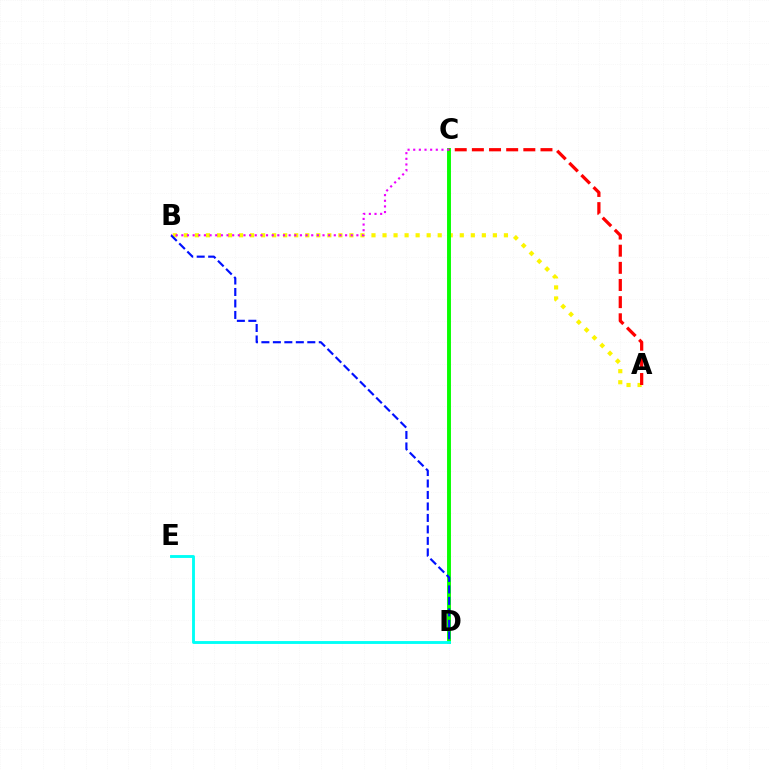{('A', 'B'): [{'color': '#fcf500', 'line_style': 'dotted', 'thickness': 3.0}], ('C', 'D'): [{'color': '#08ff00', 'line_style': 'solid', 'thickness': 2.81}], ('A', 'C'): [{'color': '#ff0000', 'line_style': 'dashed', 'thickness': 2.33}], ('D', 'E'): [{'color': '#00fff6', 'line_style': 'solid', 'thickness': 2.07}], ('B', 'C'): [{'color': '#ee00ff', 'line_style': 'dotted', 'thickness': 1.53}], ('B', 'D'): [{'color': '#0010ff', 'line_style': 'dashed', 'thickness': 1.56}]}